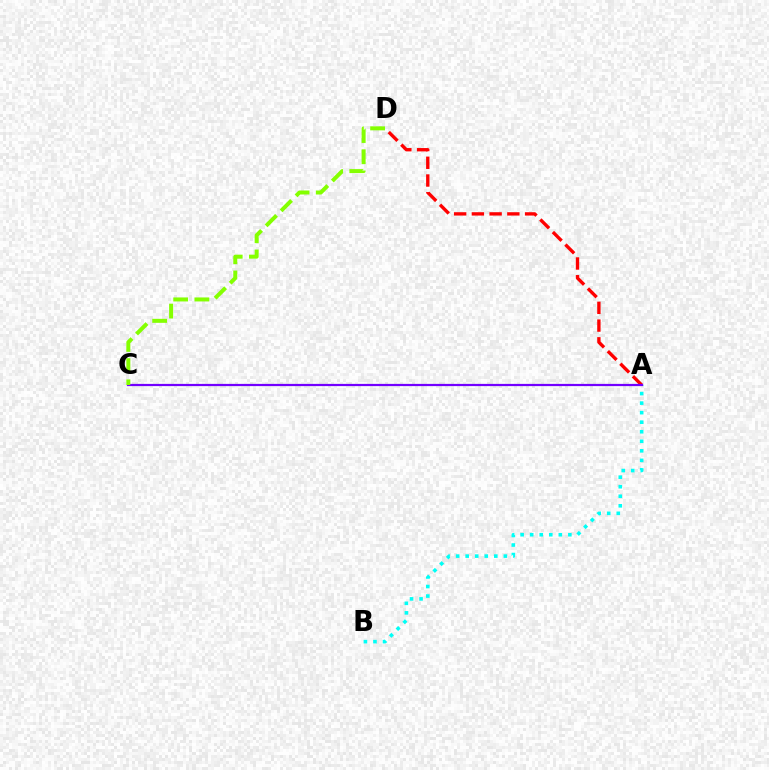{('A', 'D'): [{'color': '#ff0000', 'line_style': 'dashed', 'thickness': 2.41}], ('A', 'B'): [{'color': '#00fff6', 'line_style': 'dotted', 'thickness': 2.59}], ('A', 'C'): [{'color': '#7200ff', 'line_style': 'solid', 'thickness': 1.6}], ('C', 'D'): [{'color': '#84ff00', 'line_style': 'dashed', 'thickness': 2.88}]}